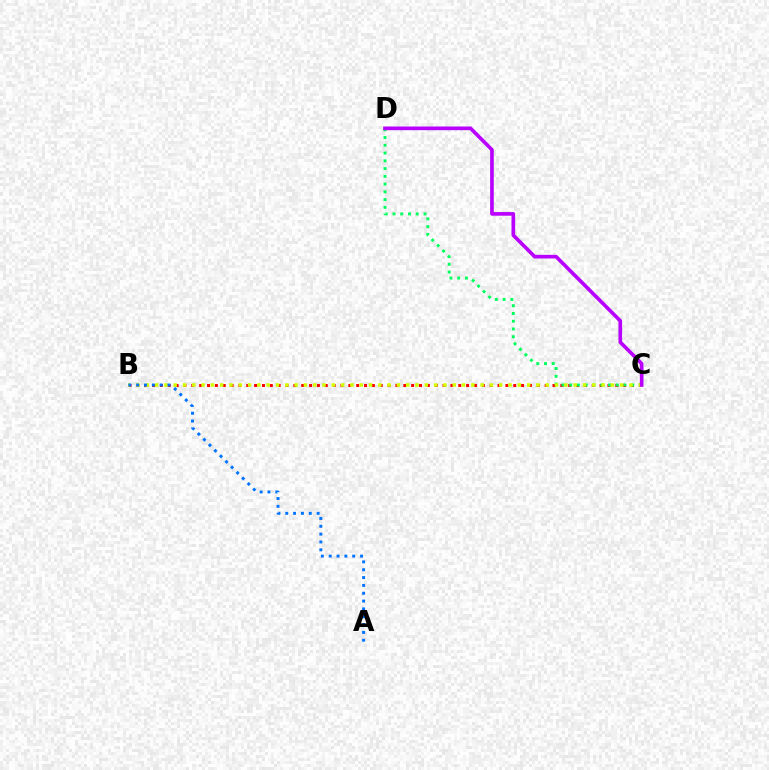{('B', 'C'): [{'color': '#ff0000', 'line_style': 'dotted', 'thickness': 2.13}, {'color': '#d1ff00', 'line_style': 'dotted', 'thickness': 2.53}], ('C', 'D'): [{'color': '#00ff5c', 'line_style': 'dotted', 'thickness': 2.11}, {'color': '#b900ff', 'line_style': 'solid', 'thickness': 2.63}], ('A', 'B'): [{'color': '#0074ff', 'line_style': 'dotted', 'thickness': 2.13}]}